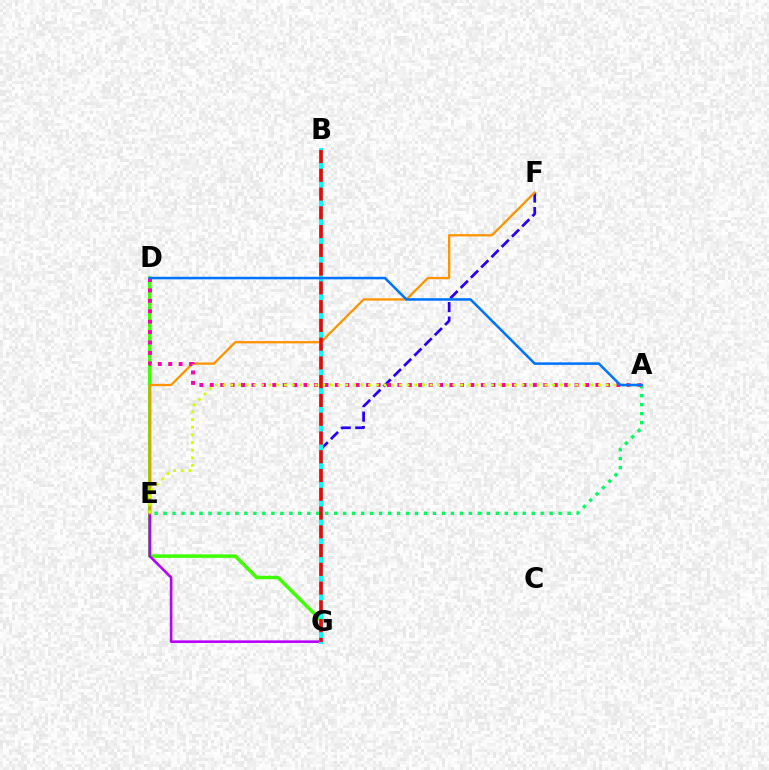{('D', 'G'): [{'color': '#3dff00', 'line_style': 'solid', 'thickness': 2.5}], ('F', 'G'): [{'color': '#2500ff', 'line_style': 'dashed', 'thickness': 1.97}], ('E', 'G'): [{'color': '#b900ff', 'line_style': 'solid', 'thickness': 1.88}], ('B', 'G'): [{'color': '#00fff6', 'line_style': 'solid', 'thickness': 2.89}, {'color': '#ff0000', 'line_style': 'dashed', 'thickness': 2.55}], ('A', 'E'): [{'color': '#00ff5c', 'line_style': 'dotted', 'thickness': 2.44}, {'color': '#d1ff00', 'line_style': 'dotted', 'thickness': 2.08}], ('E', 'F'): [{'color': '#ff9400', 'line_style': 'solid', 'thickness': 1.66}], ('A', 'D'): [{'color': '#ff00ac', 'line_style': 'dotted', 'thickness': 2.83}, {'color': '#0074ff', 'line_style': 'solid', 'thickness': 1.83}]}